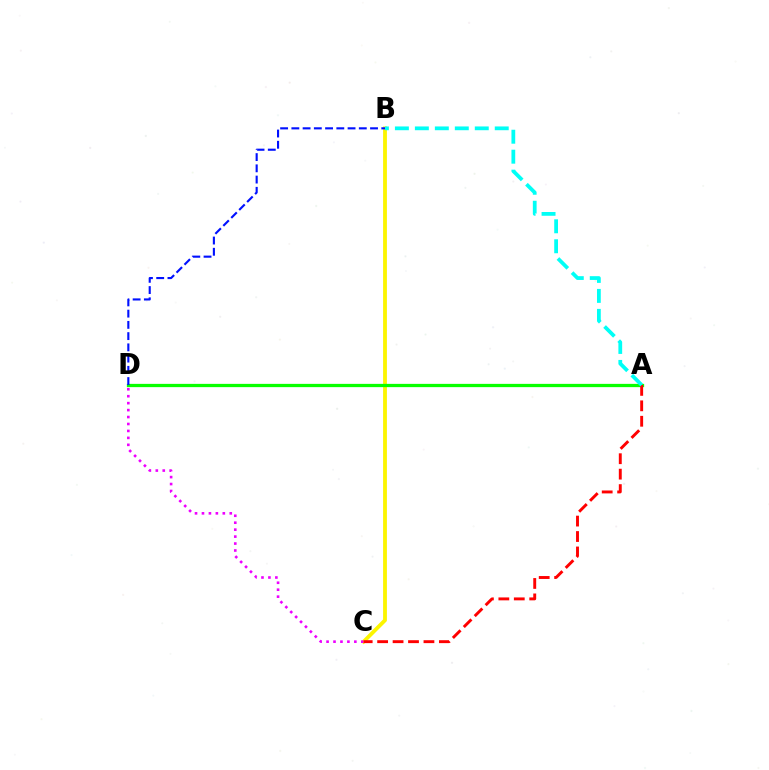{('B', 'C'): [{'color': '#fcf500', 'line_style': 'solid', 'thickness': 2.75}], ('C', 'D'): [{'color': '#ee00ff', 'line_style': 'dotted', 'thickness': 1.89}], ('A', 'D'): [{'color': '#08ff00', 'line_style': 'solid', 'thickness': 2.35}], ('A', 'C'): [{'color': '#ff0000', 'line_style': 'dashed', 'thickness': 2.1}], ('A', 'B'): [{'color': '#00fff6', 'line_style': 'dashed', 'thickness': 2.71}], ('B', 'D'): [{'color': '#0010ff', 'line_style': 'dashed', 'thickness': 1.53}]}